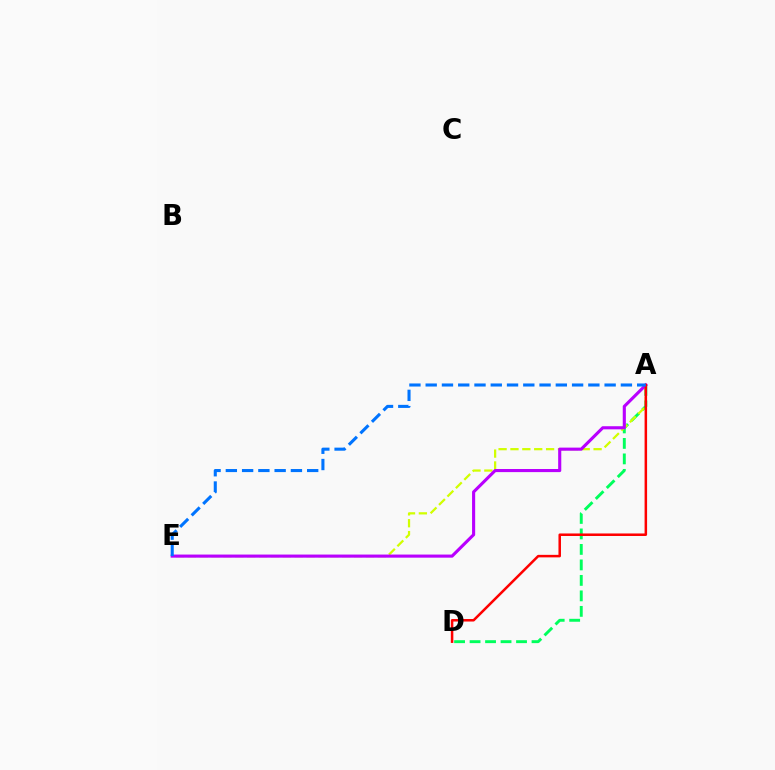{('A', 'D'): [{'color': '#00ff5c', 'line_style': 'dashed', 'thickness': 2.1}, {'color': '#ff0000', 'line_style': 'solid', 'thickness': 1.81}], ('A', 'E'): [{'color': '#d1ff00', 'line_style': 'dashed', 'thickness': 1.61}, {'color': '#b900ff', 'line_style': 'solid', 'thickness': 2.24}, {'color': '#0074ff', 'line_style': 'dashed', 'thickness': 2.21}]}